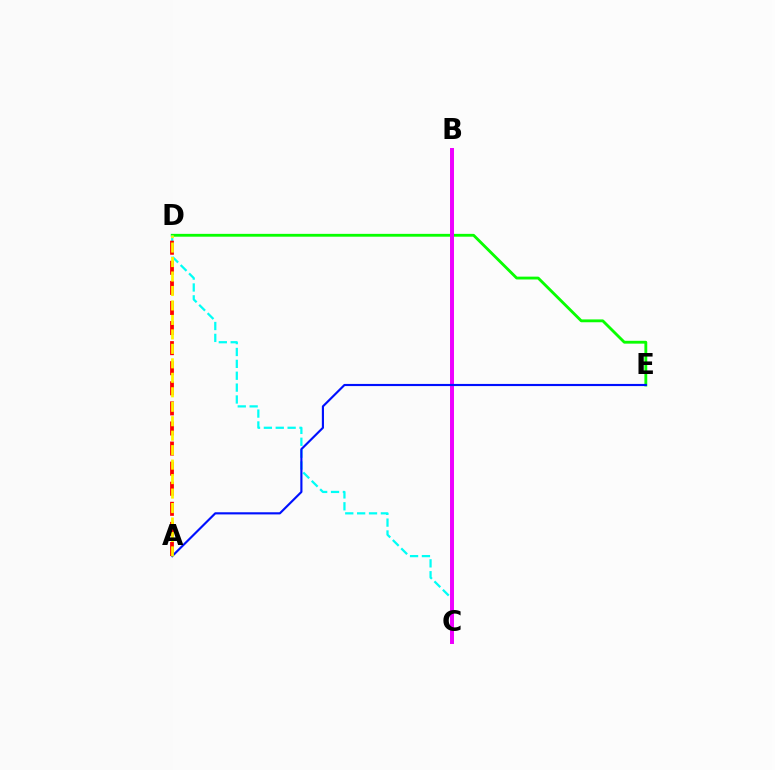{('D', 'E'): [{'color': '#08ff00', 'line_style': 'solid', 'thickness': 2.04}], ('C', 'D'): [{'color': '#00fff6', 'line_style': 'dashed', 'thickness': 1.61}], ('A', 'D'): [{'color': '#ff0000', 'line_style': 'dashed', 'thickness': 2.73}, {'color': '#fcf500', 'line_style': 'dashed', 'thickness': 1.97}], ('B', 'C'): [{'color': '#ee00ff', 'line_style': 'solid', 'thickness': 2.86}], ('A', 'E'): [{'color': '#0010ff', 'line_style': 'solid', 'thickness': 1.54}]}